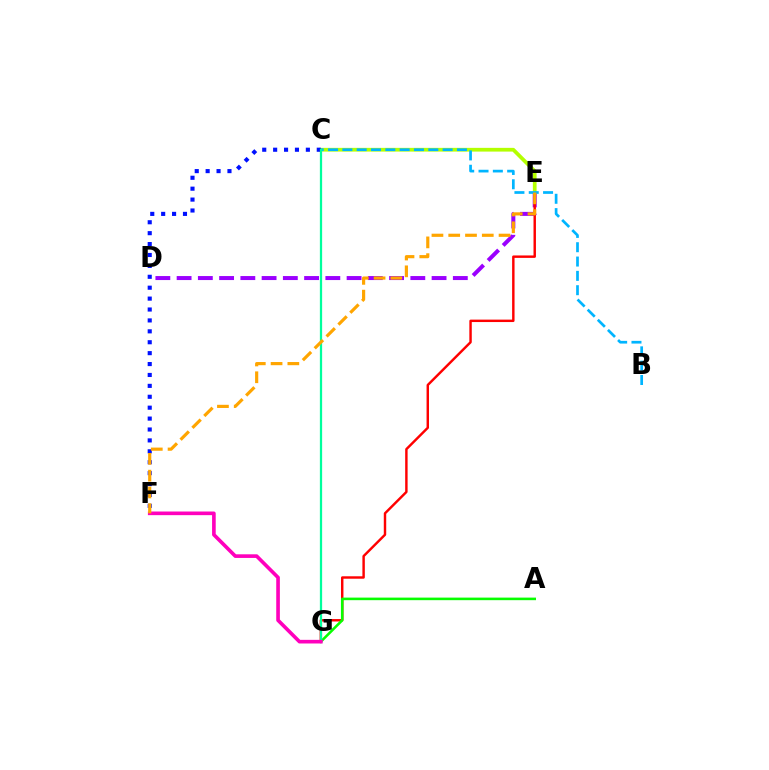{('D', 'E'): [{'color': '#9b00ff', 'line_style': 'dashed', 'thickness': 2.89}], ('E', 'G'): [{'color': '#ff0000', 'line_style': 'solid', 'thickness': 1.75}], ('C', 'E'): [{'color': '#b3ff00', 'line_style': 'solid', 'thickness': 2.69}], ('C', 'F'): [{'color': '#0010ff', 'line_style': 'dotted', 'thickness': 2.96}], ('A', 'G'): [{'color': '#08ff00', 'line_style': 'solid', 'thickness': 1.85}], ('B', 'C'): [{'color': '#00b5ff', 'line_style': 'dashed', 'thickness': 1.95}], ('C', 'G'): [{'color': '#00ff9d', 'line_style': 'solid', 'thickness': 1.63}], ('F', 'G'): [{'color': '#ff00bd', 'line_style': 'solid', 'thickness': 2.62}], ('E', 'F'): [{'color': '#ffa500', 'line_style': 'dashed', 'thickness': 2.28}]}